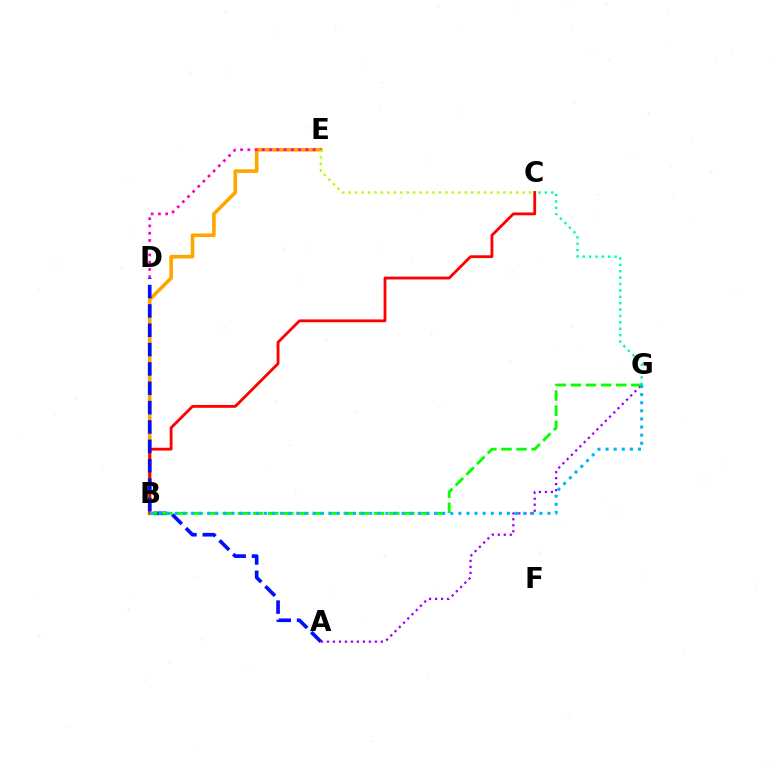{('A', 'G'): [{'color': '#9b00ff', 'line_style': 'dotted', 'thickness': 1.63}], ('B', 'E'): [{'color': '#ffa500', 'line_style': 'solid', 'thickness': 2.62}], ('B', 'C'): [{'color': '#ff0000', 'line_style': 'solid', 'thickness': 2.03}], ('C', 'G'): [{'color': '#00ff9d', 'line_style': 'dotted', 'thickness': 1.74}], ('D', 'E'): [{'color': '#ff00bd', 'line_style': 'dotted', 'thickness': 1.97}], ('C', 'E'): [{'color': '#b3ff00', 'line_style': 'dotted', 'thickness': 1.75}], ('A', 'D'): [{'color': '#0010ff', 'line_style': 'dashed', 'thickness': 2.63}], ('B', 'G'): [{'color': '#08ff00', 'line_style': 'dashed', 'thickness': 2.06}, {'color': '#00b5ff', 'line_style': 'dotted', 'thickness': 2.2}]}